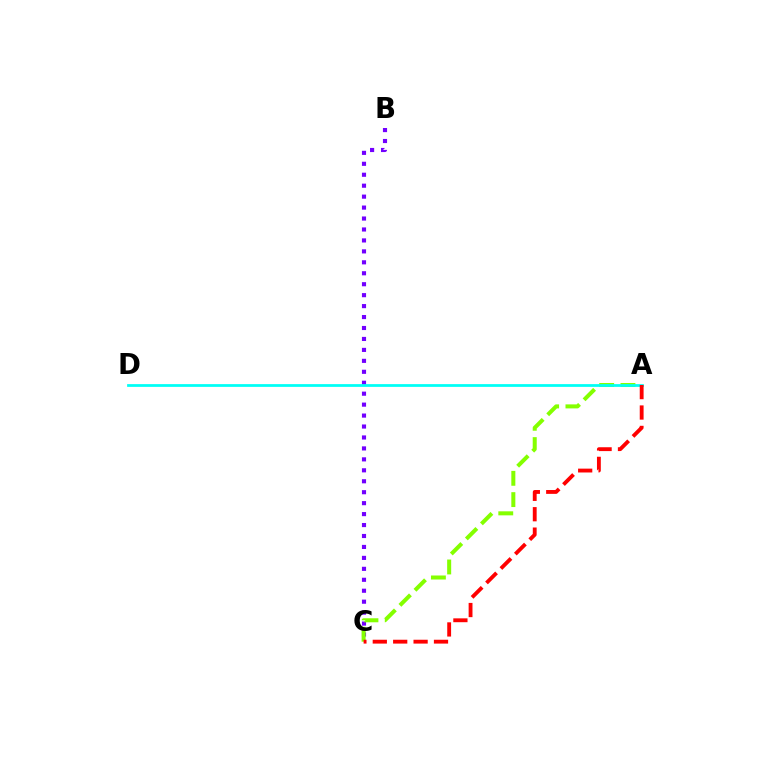{('B', 'C'): [{'color': '#7200ff', 'line_style': 'dotted', 'thickness': 2.97}], ('A', 'C'): [{'color': '#84ff00', 'line_style': 'dashed', 'thickness': 2.89}, {'color': '#ff0000', 'line_style': 'dashed', 'thickness': 2.77}], ('A', 'D'): [{'color': '#00fff6', 'line_style': 'solid', 'thickness': 1.98}]}